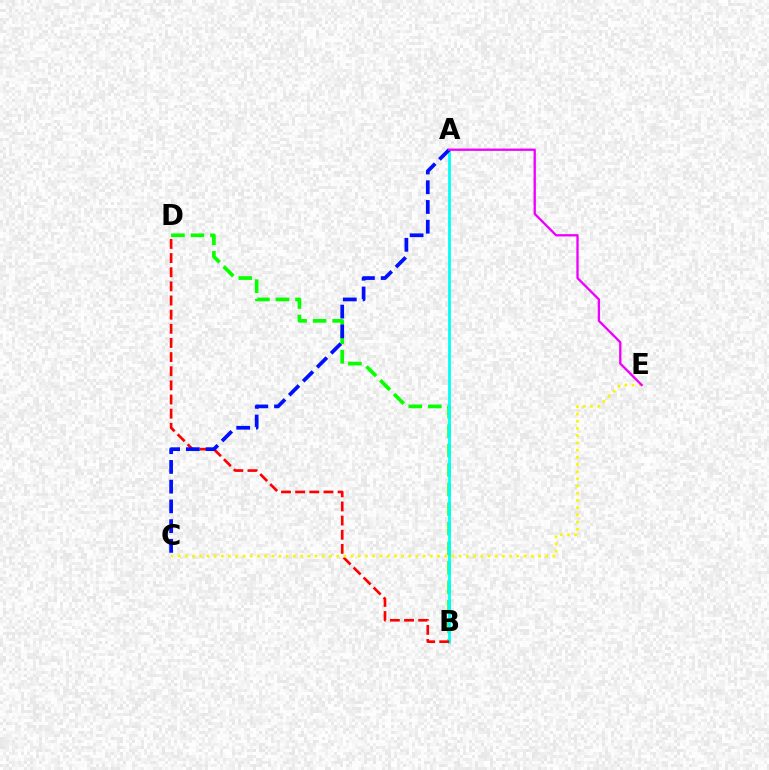{('B', 'D'): [{'color': '#08ff00', 'line_style': 'dashed', 'thickness': 2.65}, {'color': '#ff0000', 'line_style': 'dashed', 'thickness': 1.92}], ('A', 'B'): [{'color': '#00fff6', 'line_style': 'solid', 'thickness': 2.0}], ('C', 'E'): [{'color': '#fcf500', 'line_style': 'dotted', 'thickness': 1.96}], ('A', 'C'): [{'color': '#0010ff', 'line_style': 'dashed', 'thickness': 2.68}], ('A', 'E'): [{'color': '#ee00ff', 'line_style': 'solid', 'thickness': 1.66}]}